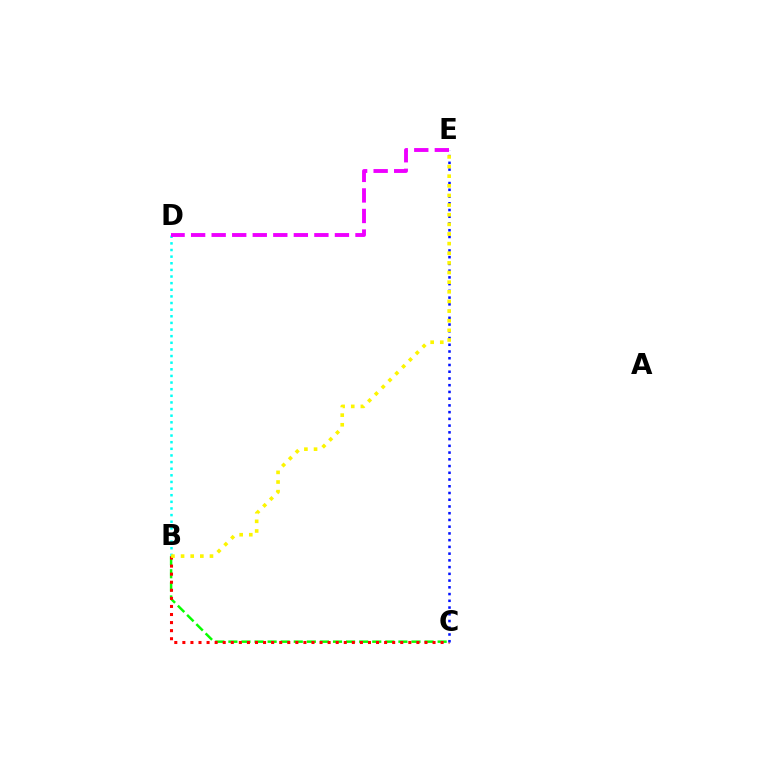{('B', 'C'): [{'color': '#08ff00', 'line_style': 'dashed', 'thickness': 1.78}, {'color': '#ff0000', 'line_style': 'dotted', 'thickness': 2.19}], ('C', 'E'): [{'color': '#0010ff', 'line_style': 'dotted', 'thickness': 1.83}], ('B', 'D'): [{'color': '#00fff6', 'line_style': 'dotted', 'thickness': 1.8}], ('B', 'E'): [{'color': '#fcf500', 'line_style': 'dotted', 'thickness': 2.62}], ('D', 'E'): [{'color': '#ee00ff', 'line_style': 'dashed', 'thickness': 2.79}]}